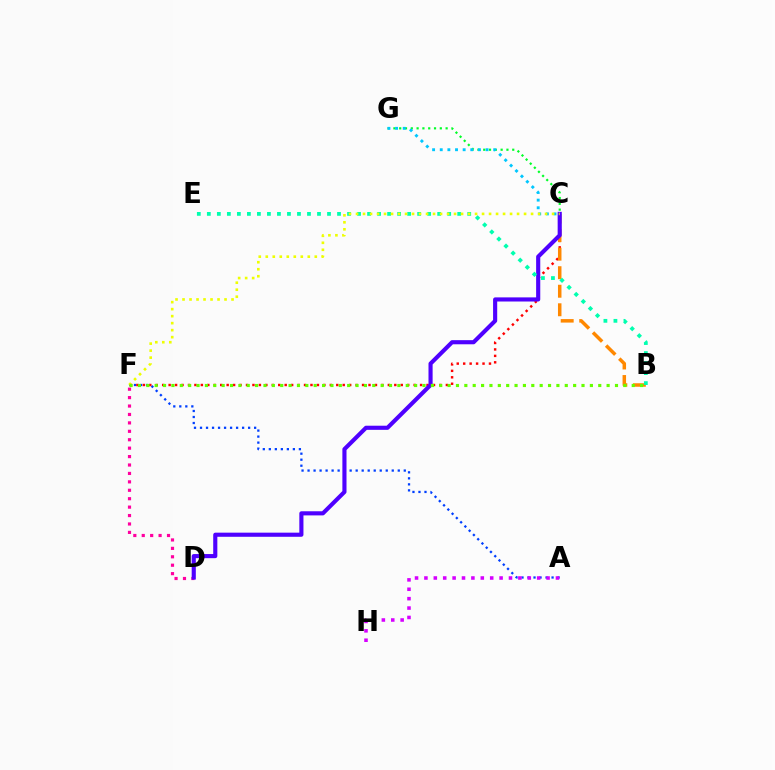{('A', 'F'): [{'color': '#003fff', 'line_style': 'dotted', 'thickness': 1.63}], ('D', 'F'): [{'color': '#ff00a0', 'line_style': 'dotted', 'thickness': 2.29}], ('C', 'F'): [{'color': '#ff0000', 'line_style': 'dotted', 'thickness': 1.75}, {'color': '#eeff00', 'line_style': 'dotted', 'thickness': 1.9}], ('C', 'G'): [{'color': '#00ff27', 'line_style': 'dotted', 'thickness': 1.58}, {'color': '#00c7ff', 'line_style': 'dotted', 'thickness': 2.08}], ('A', 'H'): [{'color': '#d600ff', 'line_style': 'dotted', 'thickness': 2.55}], ('B', 'C'): [{'color': '#ff8800', 'line_style': 'dashed', 'thickness': 2.52}], ('C', 'D'): [{'color': '#4f00ff', 'line_style': 'solid', 'thickness': 2.97}], ('B', 'E'): [{'color': '#00ffaf', 'line_style': 'dotted', 'thickness': 2.72}], ('B', 'F'): [{'color': '#66ff00', 'line_style': 'dotted', 'thickness': 2.27}]}